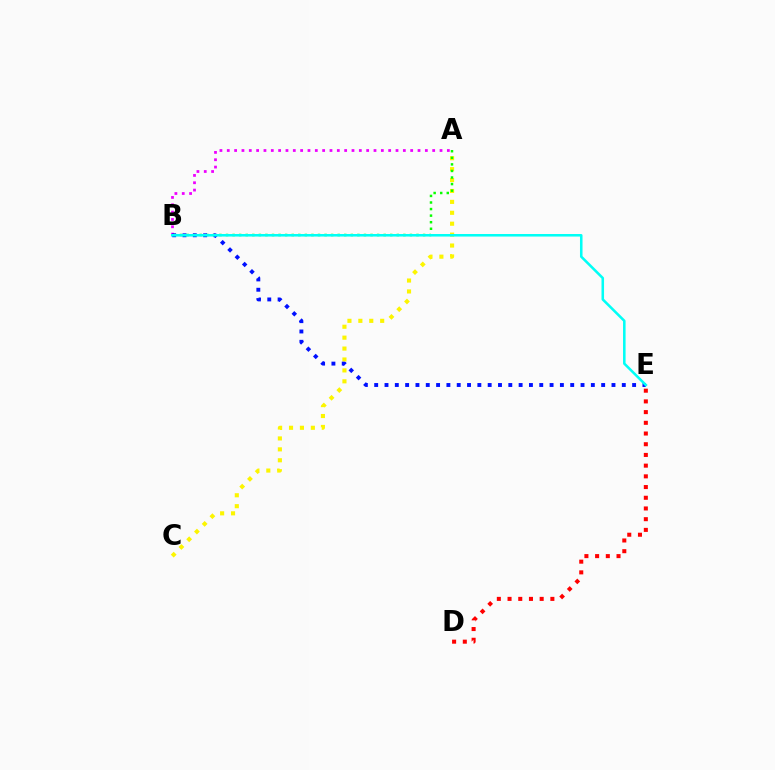{('D', 'E'): [{'color': '#ff0000', 'line_style': 'dotted', 'thickness': 2.91}], ('A', 'B'): [{'color': '#ee00ff', 'line_style': 'dotted', 'thickness': 1.99}, {'color': '#08ff00', 'line_style': 'dotted', 'thickness': 1.78}], ('A', 'C'): [{'color': '#fcf500', 'line_style': 'dotted', 'thickness': 2.97}], ('B', 'E'): [{'color': '#0010ff', 'line_style': 'dotted', 'thickness': 2.8}, {'color': '#00fff6', 'line_style': 'solid', 'thickness': 1.83}]}